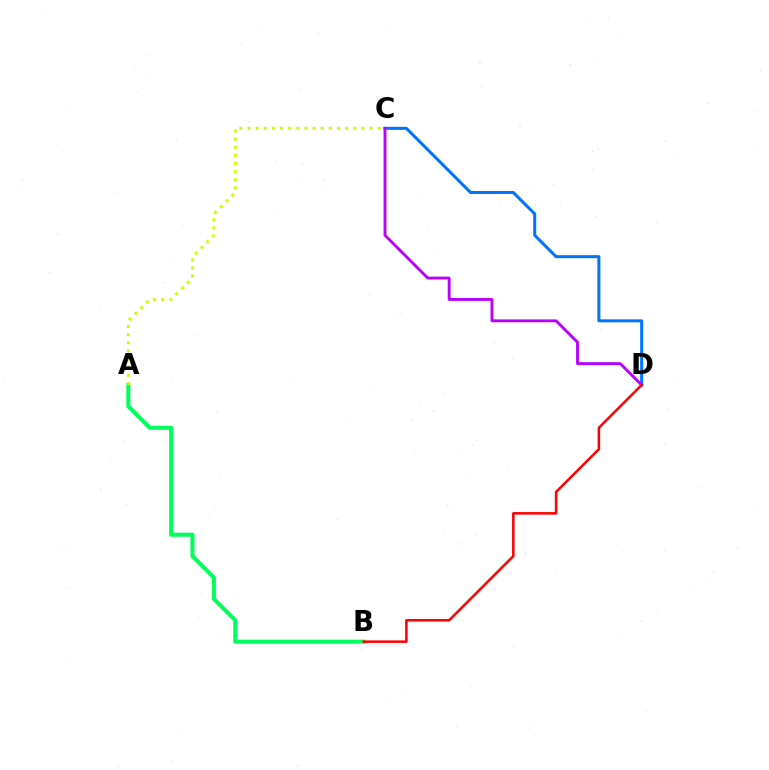{('C', 'D'): [{'color': '#0074ff', 'line_style': 'solid', 'thickness': 2.17}, {'color': '#b900ff', 'line_style': 'solid', 'thickness': 2.07}], ('A', 'B'): [{'color': '#00ff5c', 'line_style': 'solid', 'thickness': 2.92}], ('A', 'C'): [{'color': '#d1ff00', 'line_style': 'dotted', 'thickness': 2.21}], ('B', 'D'): [{'color': '#ff0000', 'line_style': 'solid', 'thickness': 1.81}]}